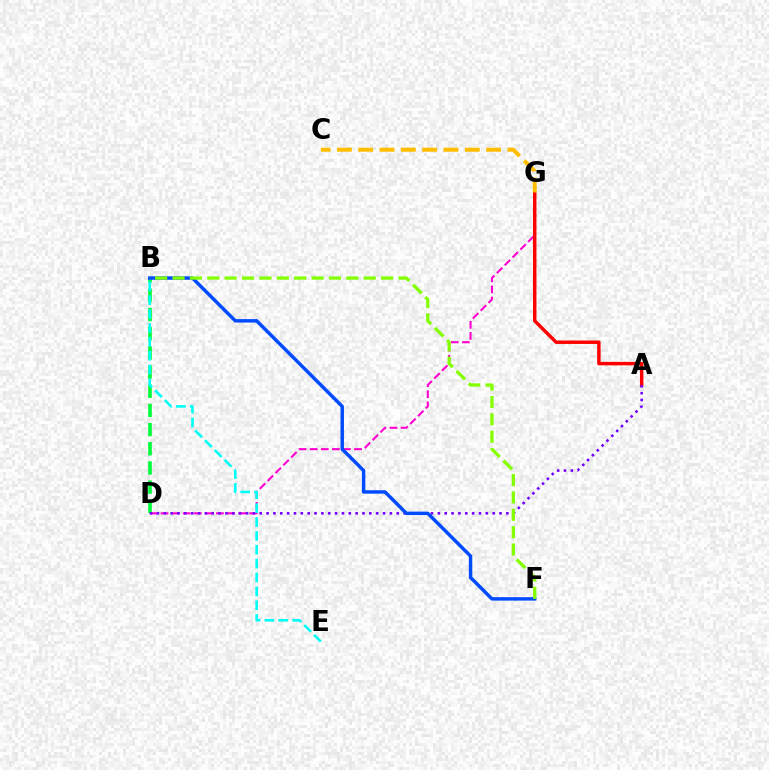{('D', 'G'): [{'color': '#ff00cf', 'line_style': 'dashed', 'thickness': 1.5}], ('B', 'D'): [{'color': '#00ff39', 'line_style': 'dashed', 'thickness': 2.61}], ('A', 'G'): [{'color': '#ff0000', 'line_style': 'solid', 'thickness': 2.48}], ('A', 'D'): [{'color': '#7200ff', 'line_style': 'dotted', 'thickness': 1.86}], ('B', 'E'): [{'color': '#00fff6', 'line_style': 'dashed', 'thickness': 1.88}], ('B', 'F'): [{'color': '#004bff', 'line_style': 'solid', 'thickness': 2.49}, {'color': '#84ff00', 'line_style': 'dashed', 'thickness': 2.36}], ('C', 'G'): [{'color': '#ffbd00', 'line_style': 'dashed', 'thickness': 2.9}]}